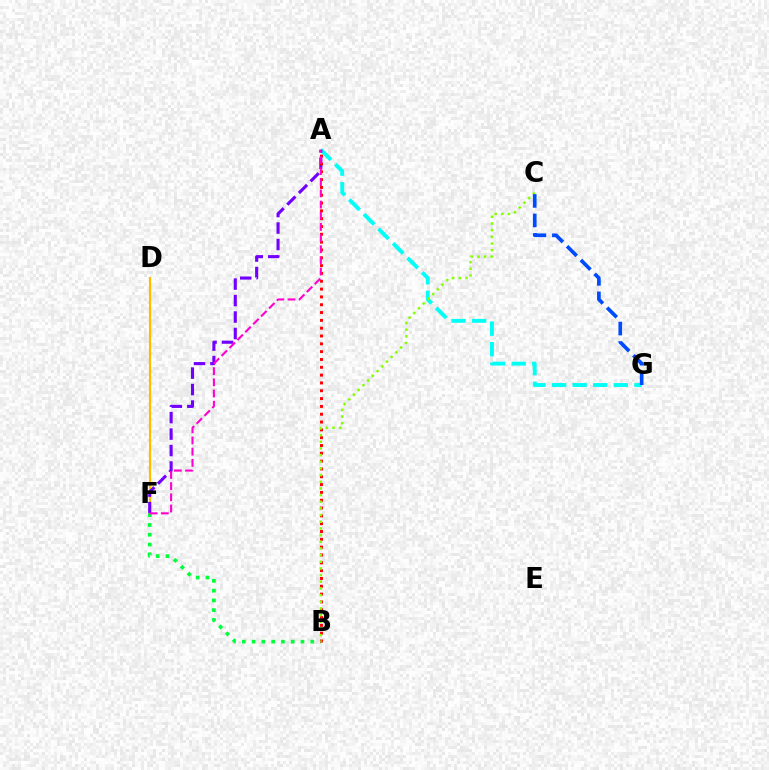{('A', 'G'): [{'color': '#00fff6', 'line_style': 'dashed', 'thickness': 2.8}], ('D', 'F'): [{'color': '#ffbd00', 'line_style': 'solid', 'thickness': 1.58}], ('A', 'F'): [{'color': '#7200ff', 'line_style': 'dashed', 'thickness': 2.24}, {'color': '#ff00cf', 'line_style': 'dashed', 'thickness': 1.52}], ('B', 'F'): [{'color': '#00ff39', 'line_style': 'dotted', 'thickness': 2.66}], ('A', 'B'): [{'color': '#ff0000', 'line_style': 'dotted', 'thickness': 2.12}], ('B', 'C'): [{'color': '#84ff00', 'line_style': 'dotted', 'thickness': 1.81}], ('C', 'G'): [{'color': '#004bff', 'line_style': 'dashed', 'thickness': 2.65}]}